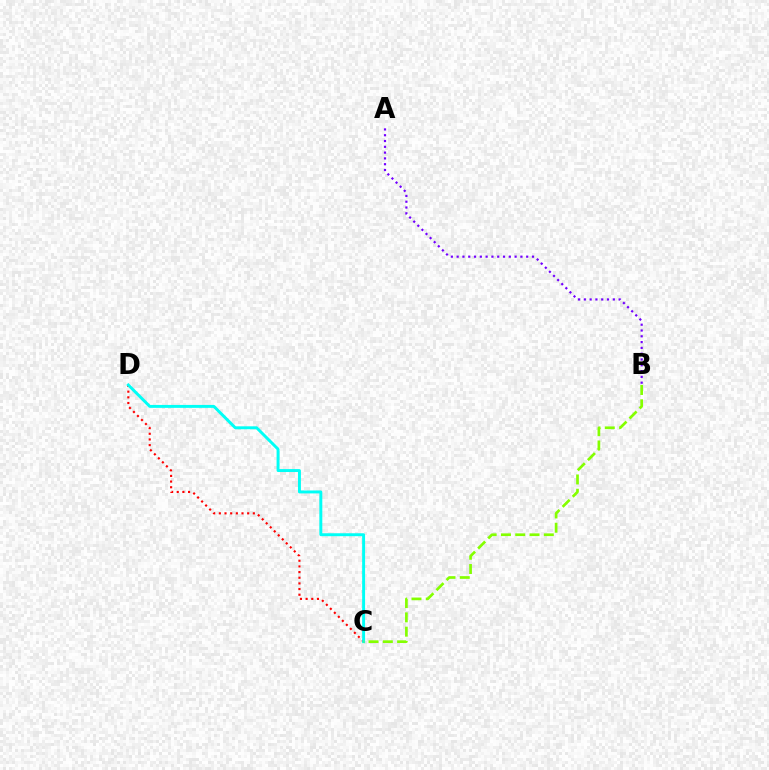{('C', 'D'): [{'color': '#ff0000', 'line_style': 'dotted', 'thickness': 1.54}, {'color': '#00fff6', 'line_style': 'solid', 'thickness': 2.11}], ('B', 'C'): [{'color': '#84ff00', 'line_style': 'dashed', 'thickness': 1.94}], ('A', 'B'): [{'color': '#7200ff', 'line_style': 'dotted', 'thickness': 1.57}]}